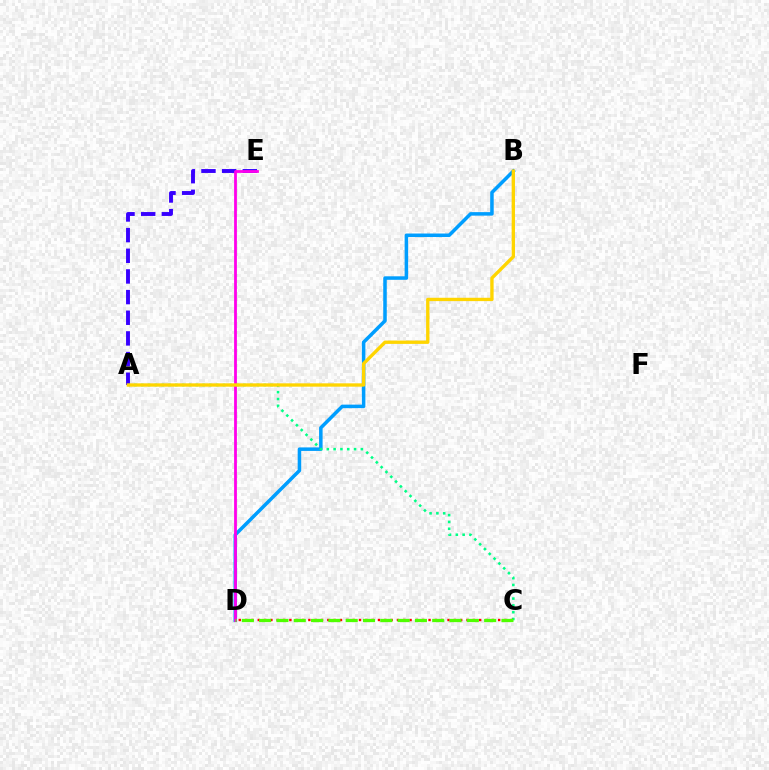{('B', 'D'): [{'color': '#009eff', 'line_style': 'solid', 'thickness': 2.53}], ('A', 'E'): [{'color': '#3700ff', 'line_style': 'dashed', 'thickness': 2.81}], ('D', 'E'): [{'color': '#ff00ed', 'line_style': 'solid', 'thickness': 2.01}], ('A', 'C'): [{'color': '#00ff86', 'line_style': 'dotted', 'thickness': 1.85}], ('A', 'B'): [{'color': '#ffd500', 'line_style': 'solid', 'thickness': 2.41}], ('C', 'D'): [{'color': '#ff0000', 'line_style': 'dotted', 'thickness': 1.72}, {'color': '#4fff00', 'line_style': 'dashed', 'thickness': 2.35}]}